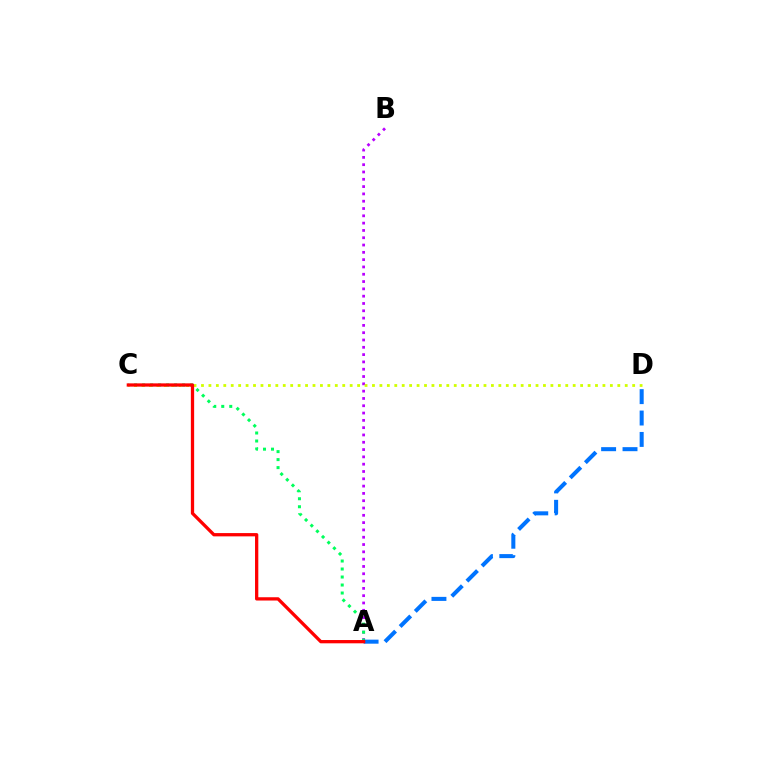{('A', 'B'): [{'color': '#b900ff', 'line_style': 'dotted', 'thickness': 1.98}], ('A', 'C'): [{'color': '#00ff5c', 'line_style': 'dotted', 'thickness': 2.17}, {'color': '#ff0000', 'line_style': 'solid', 'thickness': 2.36}], ('C', 'D'): [{'color': '#d1ff00', 'line_style': 'dotted', 'thickness': 2.02}], ('A', 'D'): [{'color': '#0074ff', 'line_style': 'dashed', 'thickness': 2.91}]}